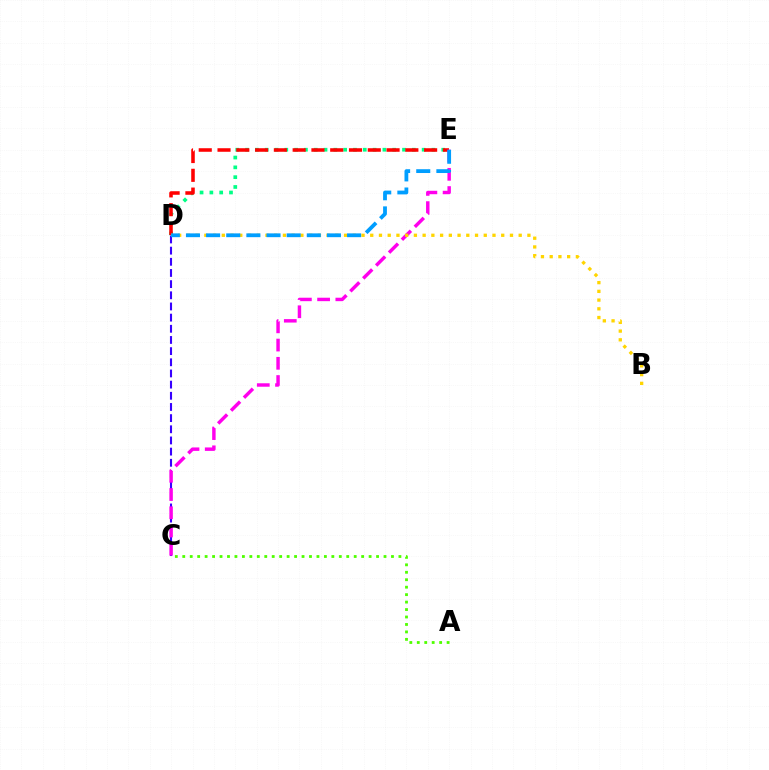{('D', 'E'): [{'color': '#00ff86', 'line_style': 'dotted', 'thickness': 2.67}, {'color': '#ff0000', 'line_style': 'dashed', 'thickness': 2.55}, {'color': '#009eff', 'line_style': 'dashed', 'thickness': 2.74}], ('C', 'D'): [{'color': '#3700ff', 'line_style': 'dashed', 'thickness': 1.52}], ('C', 'E'): [{'color': '#ff00ed', 'line_style': 'dashed', 'thickness': 2.48}], ('B', 'D'): [{'color': '#ffd500', 'line_style': 'dotted', 'thickness': 2.37}], ('A', 'C'): [{'color': '#4fff00', 'line_style': 'dotted', 'thickness': 2.03}]}